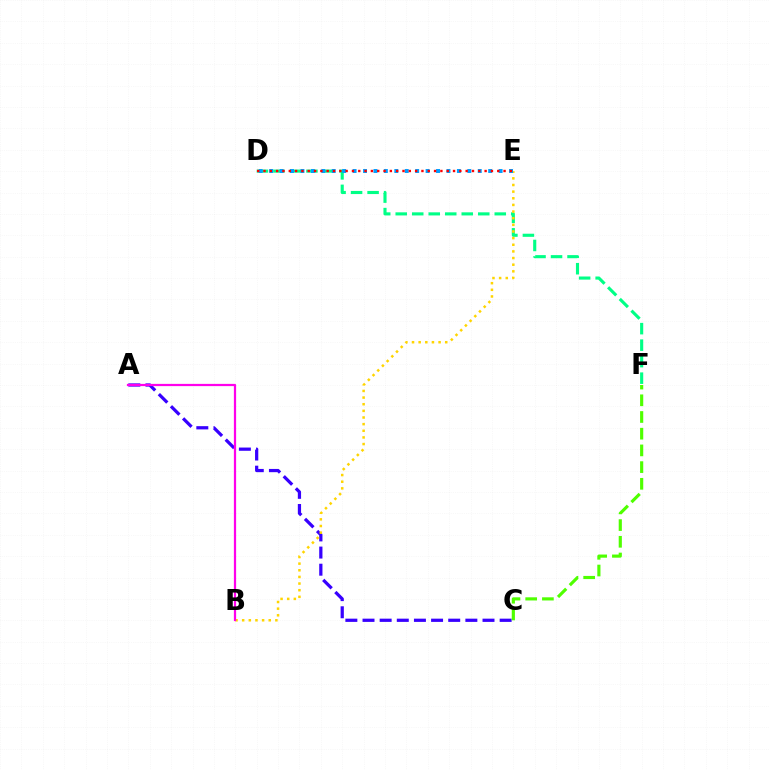{('A', 'C'): [{'color': '#3700ff', 'line_style': 'dashed', 'thickness': 2.33}], ('D', 'F'): [{'color': '#00ff86', 'line_style': 'dashed', 'thickness': 2.24}], ('B', 'E'): [{'color': '#ffd500', 'line_style': 'dotted', 'thickness': 1.8}], ('D', 'E'): [{'color': '#009eff', 'line_style': 'dotted', 'thickness': 2.83}, {'color': '#ff0000', 'line_style': 'dotted', 'thickness': 1.72}], ('C', 'F'): [{'color': '#4fff00', 'line_style': 'dashed', 'thickness': 2.27}], ('A', 'B'): [{'color': '#ff00ed', 'line_style': 'solid', 'thickness': 1.61}]}